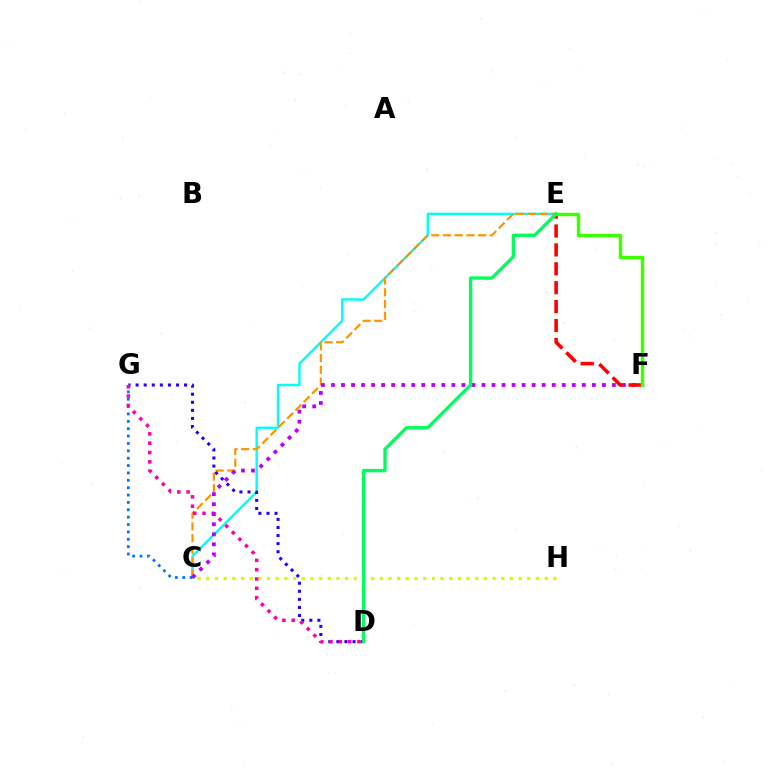{('C', 'E'): [{'color': '#00fff6', 'line_style': 'solid', 'thickness': 1.74}, {'color': '#ff9400', 'line_style': 'dashed', 'thickness': 1.6}], ('C', 'H'): [{'color': '#d1ff00', 'line_style': 'dotted', 'thickness': 2.36}], ('C', 'G'): [{'color': '#0074ff', 'line_style': 'dotted', 'thickness': 2.0}], ('D', 'G'): [{'color': '#2500ff', 'line_style': 'dotted', 'thickness': 2.19}, {'color': '#ff00ac', 'line_style': 'dotted', 'thickness': 2.53}], ('C', 'F'): [{'color': '#b900ff', 'line_style': 'dotted', 'thickness': 2.73}], ('E', 'F'): [{'color': '#ff0000', 'line_style': 'dashed', 'thickness': 2.57}, {'color': '#3dff00', 'line_style': 'solid', 'thickness': 2.48}], ('D', 'E'): [{'color': '#00ff5c', 'line_style': 'solid', 'thickness': 2.41}]}